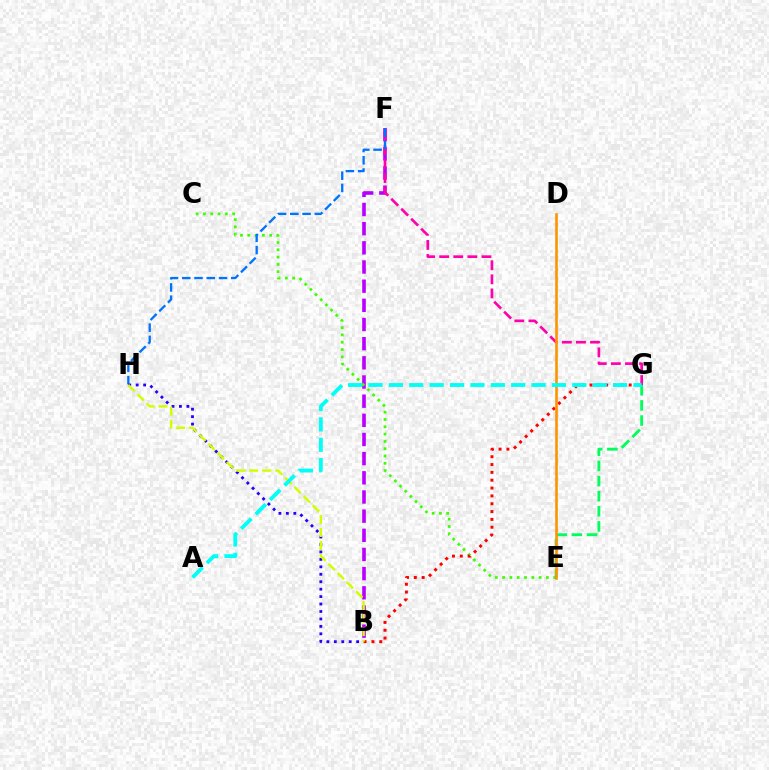{('B', 'F'): [{'color': '#b900ff', 'line_style': 'dashed', 'thickness': 2.6}], ('F', 'G'): [{'color': '#ff00ac', 'line_style': 'dashed', 'thickness': 1.91}], ('C', 'E'): [{'color': '#3dff00', 'line_style': 'dotted', 'thickness': 1.99}], ('F', 'H'): [{'color': '#0074ff', 'line_style': 'dashed', 'thickness': 1.67}], ('B', 'G'): [{'color': '#ff0000', 'line_style': 'dotted', 'thickness': 2.13}], ('B', 'H'): [{'color': '#2500ff', 'line_style': 'dotted', 'thickness': 2.02}, {'color': '#d1ff00', 'line_style': 'dashed', 'thickness': 1.76}], ('E', 'G'): [{'color': '#00ff5c', 'line_style': 'dashed', 'thickness': 2.06}], ('D', 'E'): [{'color': '#ff9400', 'line_style': 'solid', 'thickness': 1.89}], ('A', 'G'): [{'color': '#00fff6', 'line_style': 'dashed', 'thickness': 2.77}]}